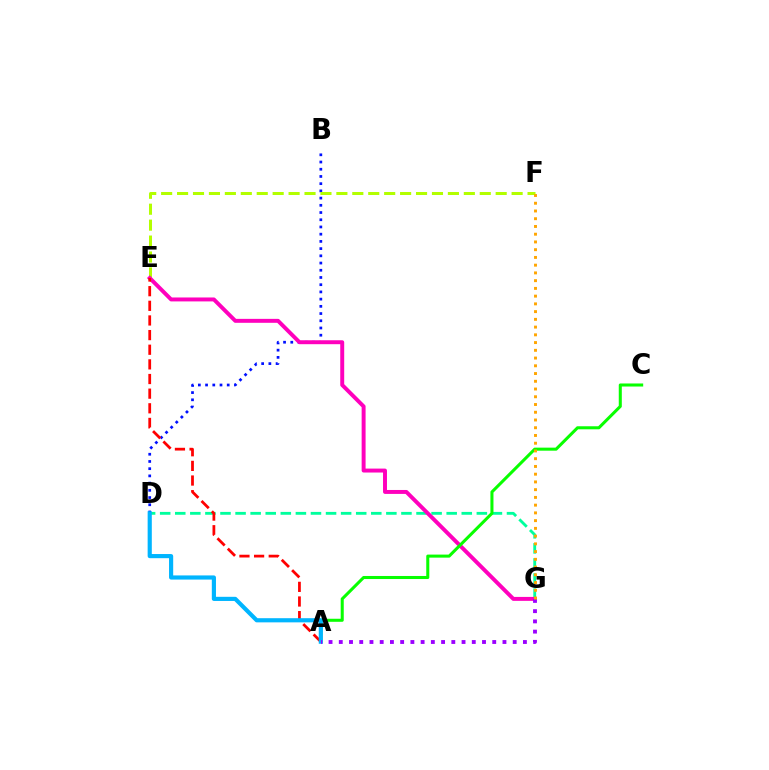{('D', 'G'): [{'color': '#00ff9d', 'line_style': 'dashed', 'thickness': 2.05}], ('B', 'D'): [{'color': '#0010ff', 'line_style': 'dotted', 'thickness': 1.96}], ('E', 'F'): [{'color': '#b3ff00', 'line_style': 'dashed', 'thickness': 2.16}], ('E', 'G'): [{'color': '#ff00bd', 'line_style': 'solid', 'thickness': 2.84}], ('A', 'E'): [{'color': '#ff0000', 'line_style': 'dashed', 'thickness': 1.99}], ('A', 'C'): [{'color': '#08ff00', 'line_style': 'solid', 'thickness': 2.19}], ('A', 'D'): [{'color': '#00b5ff', 'line_style': 'solid', 'thickness': 2.99}], ('A', 'G'): [{'color': '#9b00ff', 'line_style': 'dotted', 'thickness': 2.78}], ('F', 'G'): [{'color': '#ffa500', 'line_style': 'dotted', 'thickness': 2.1}]}